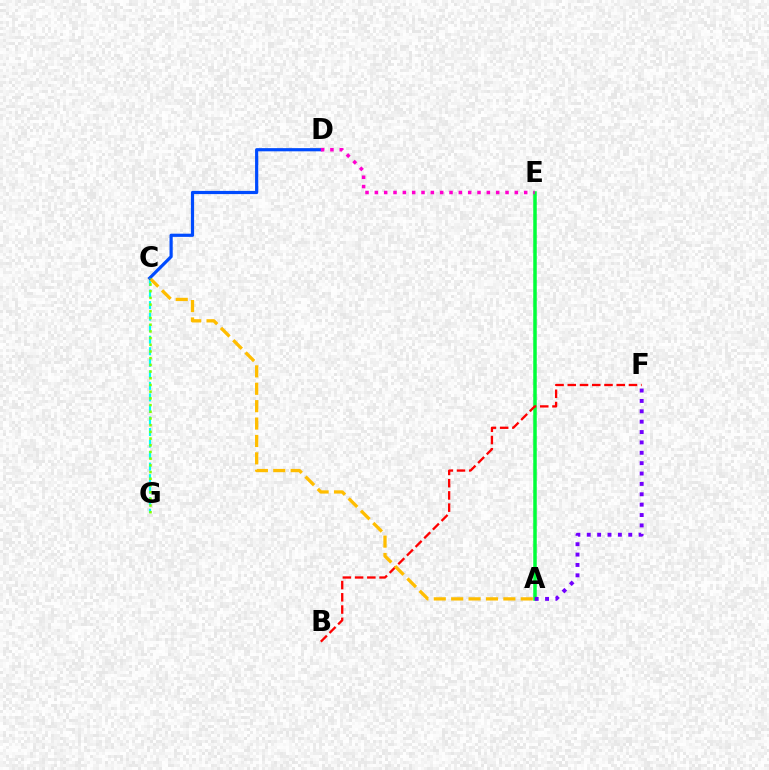{('A', 'E'): [{'color': '#00ff39', 'line_style': 'solid', 'thickness': 2.52}], ('C', 'G'): [{'color': '#00fff6', 'line_style': 'dashed', 'thickness': 1.57}, {'color': '#84ff00', 'line_style': 'dotted', 'thickness': 1.82}], ('B', 'F'): [{'color': '#ff0000', 'line_style': 'dashed', 'thickness': 1.66}], ('A', 'C'): [{'color': '#ffbd00', 'line_style': 'dashed', 'thickness': 2.36}], ('C', 'D'): [{'color': '#004bff', 'line_style': 'solid', 'thickness': 2.3}], ('D', 'E'): [{'color': '#ff00cf', 'line_style': 'dotted', 'thickness': 2.54}], ('A', 'F'): [{'color': '#7200ff', 'line_style': 'dotted', 'thickness': 2.82}]}